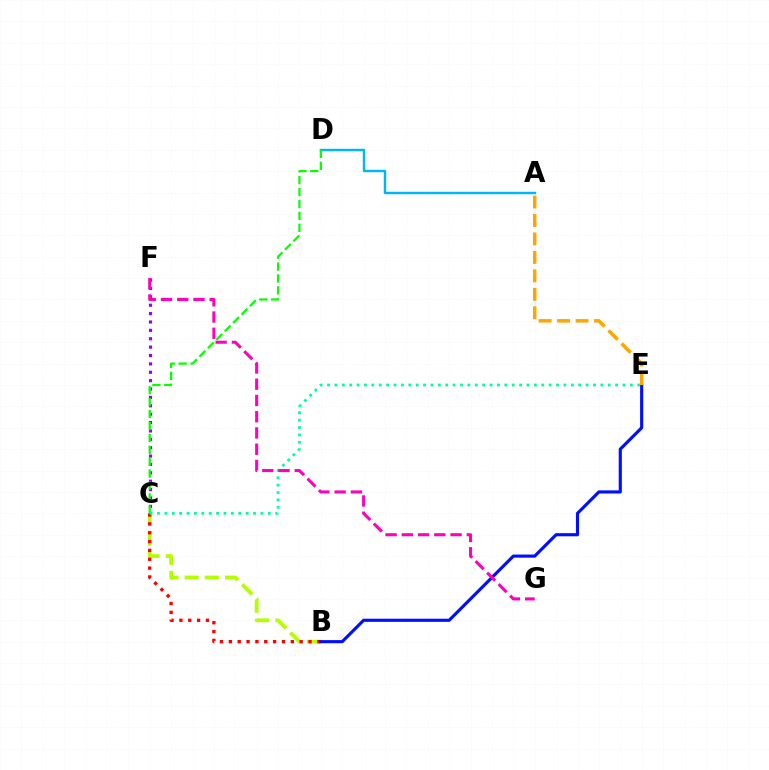{('A', 'D'): [{'color': '#00b5ff', 'line_style': 'solid', 'thickness': 1.75}], ('B', 'C'): [{'color': '#b3ff00', 'line_style': 'dashed', 'thickness': 2.74}, {'color': '#ff0000', 'line_style': 'dotted', 'thickness': 2.41}], ('C', 'F'): [{'color': '#9b00ff', 'line_style': 'dotted', 'thickness': 2.28}], ('C', 'D'): [{'color': '#08ff00', 'line_style': 'dashed', 'thickness': 1.62}], ('B', 'E'): [{'color': '#0010ff', 'line_style': 'solid', 'thickness': 2.26}], ('C', 'E'): [{'color': '#00ff9d', 'line_style': 'dotted', 'thickness': 2.01}], ('F', 'G'): [{'color': '#ff00bd', 'line_style': 'dashed', 'thickness': 2.21}], ('A', 'E'): [{'color': '#ffa500', 'line_style': 'dashed', 'thickness': 2.51}]}